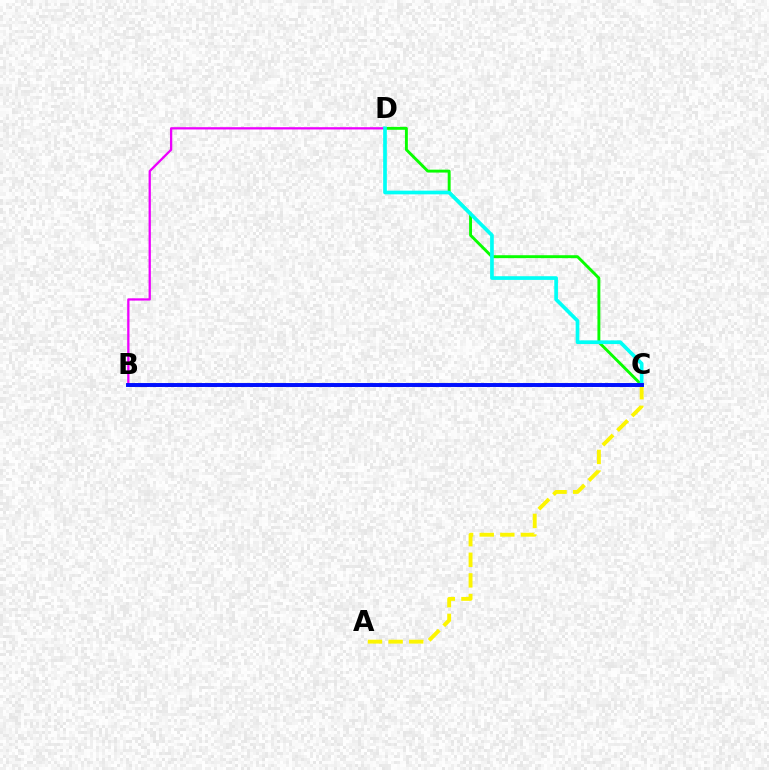{('C', 'D'): [{'color': '#08ff00', 'line_style': 'solid', 'thickness': 2.09}, {'color': '#00fff6', 'line_style': 'solid', 'thickness': 2.65}], ('B', 'C'): [{'color': '#ff0000', 'line_style': 'dashed', 'thickness': 1.86}, {'color': '#0010ff', 'line_style': 'solid', 'thickness': 2.82}], ('B', 'D'): [{'color': '#ee00ff', 'line_style': 'solid', 'thickness': 1.64}], ('A', 'C'): [{'color': '#fcf500', 'line_style': 'dashed', 'thickness': 2.8}]}